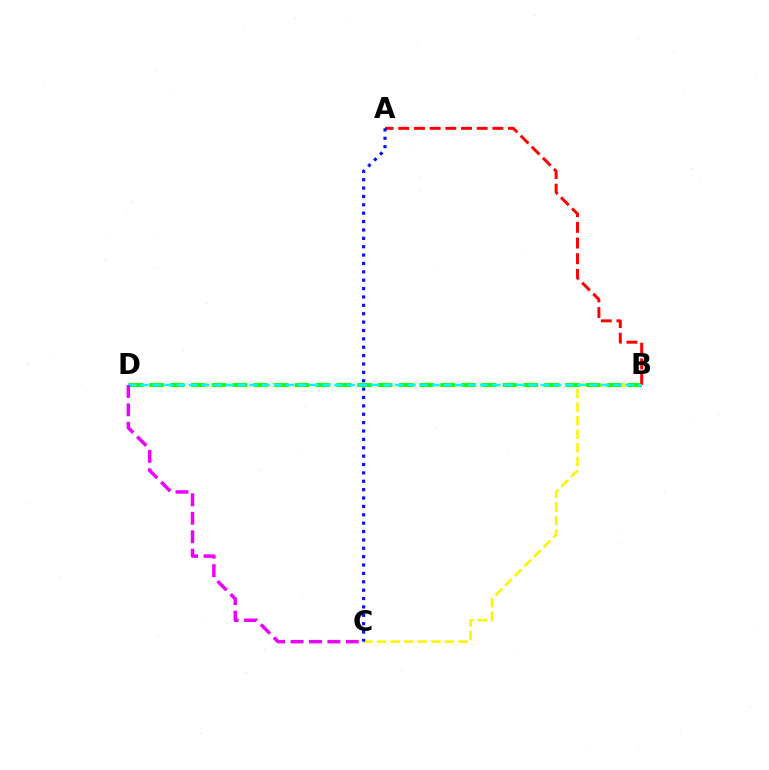{('B', 'C'): [{'color': '#fcf500', 'line_style': 'dashed', 'thickness': 1.85}], ('B', 'D'): [{'color': '#08ff00', 'line_style': 'dashed', 'thickness': 2.82}, {'color': '#00fff6', 'line_style': 'dashed', 'thickness': 1.65}], ('A', 'B'): [{'color': '#ff0000', 'line_style': 'dashed', 'thickness': 2.13}], ('C', 'D'): [{'color': '#ee00ff', 'line_style': 'dashed', 'thickness': 2.51}], ('A', 'C'): [{'color': '#0010ff', 'line_style': 'dotted', 'thickness': 2.28}]}